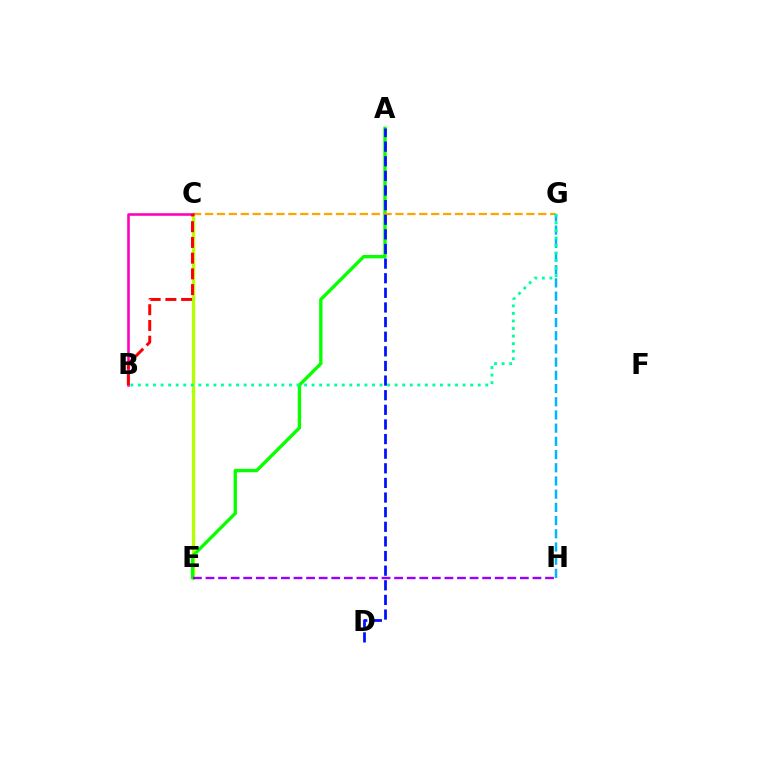{('C', 'E'): [{'color': '#b3ff00', 'line_style': 'solid', 'thickness': 2.38}], ('A', 'E'): [{'color': '#08ff00', 'line_style': 'solid', 'thickness': 2.42}], ('C', 'G'): [{'color': '#ffa500', 'line_style': 'dashed', 'thickness': 1.62}], ('E', 'H'): [{'color': '#9b00ff', 'line_style': 'dashed', 'thickness': 1.71}], ('G', 'H'): [{'color': '#00b5ff', 'line_style': 'dashed', 'thickness': 1.79}], ('B', 'C'): [{'color': '#ff00bd', 'line_style': 'solid', 'thickness': 1.86}, {'color': '#ff0000', 'line_style': 'dashed', 'thickness': 2.14}], ('A', 'D'): [{'color': '#0010ff', 'line_style': 'dashed', 'thickness': 1.99}], ('B', 'G'): [{'color': '#00ff9d', 'line_style': 'dotted', 'thickness': 2.05}]}